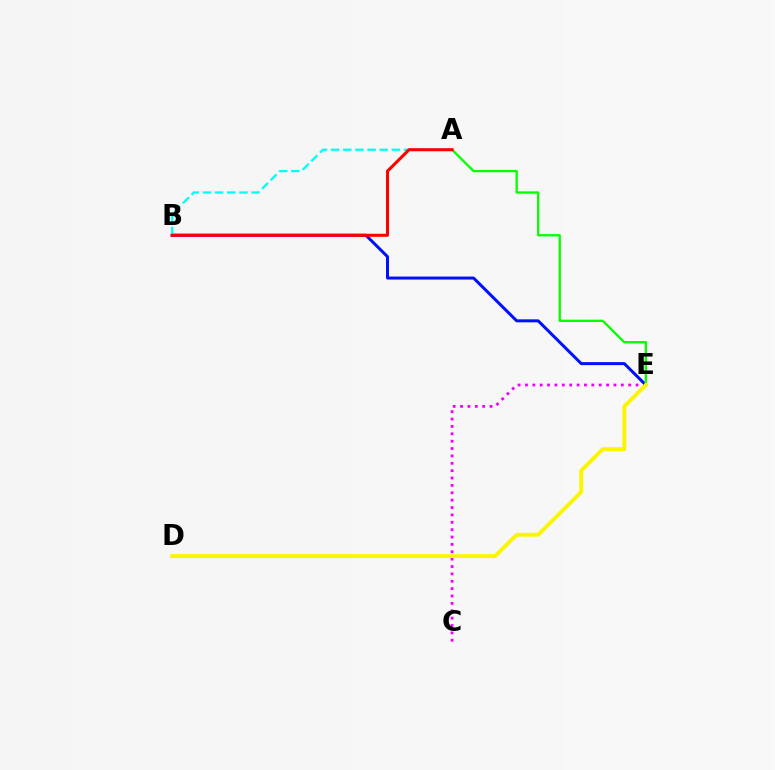{('C', 'E'): [{'color': '#ee00ff', 'line_style': 'dotted', 'thickness': 2.0}], ('B', 'E'): [{'color': '#0010ff', 'line_style': 'solid', 'thickness': 2.16}], ('A', 'B'): [{'color': '#00fff6', 'line_style': 'dashed', 'thickness': 1.65}, {'color': '#ff0000', 'line_style': 'solid', 'thickness': 2.2}], ('A', 'E'): [{'color': '#08ff00', 'line_style': 'solid', 'thickness': 1.69}], ('D', 'E'): [{'color': '#fcf500', 'line_style': 'solid', 'thickness': 2.79}]}